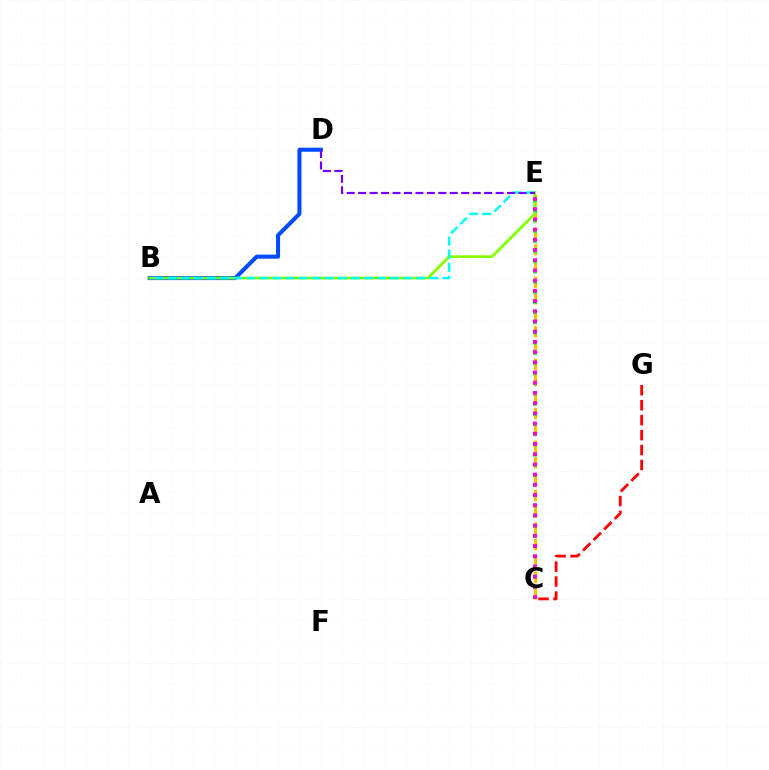{('B', 'D'): [{'color': '#004bff', 'line_style': 'solid', 'thickness': 2.9}], ('C', 'G'): [{'color': '#ff0000', 'line_style': 'dashed', 'thickness': 2.03}], ('C', 'E'): [{'color': '#ffbd00', 'line_style': 'dashed', 'thickness': 2.23}, {'color': '#00ff39', 'line_style': 'dotted', 'thickness': 2.76}, {'color': '#ff00cf', 'line_style': 'dotted', 'thickness': 2.77}], ('B', 'E'): [{'color': '#84ff00', 'line_style': 'solid', 'thickness': 1.98}, {'color': '#00fff6', 'line_style': 'dashed', 'thickness': 1.78}], ('D', 'E'): [{'color': '#7200ff', 'line_style': 'dashed', 'thickness': 1.56}]}